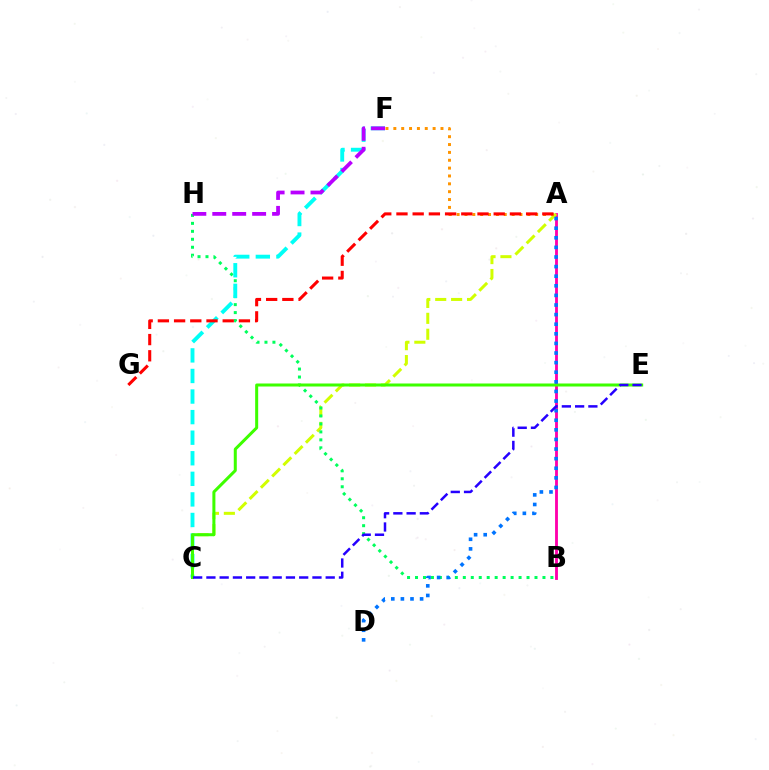{('A', 'B'): [{'color': '#ff00ac', 'line_style': 'solid', 'thickness': 2.05}], ('A', 'C'): [{'color': '#d1ff00', 'line_style': 'dashed', 'thickness': 2.16}], ('A', 'F'): [{'color': '#ff9400', 'line_style': 'dotted', 'thickness': 2.13}], ('B', 'H'): [{'color': '#00ff5c', 'line_style': 'dotted', 'thickness': 2.16}], ('C', 'F'): [{'color': '#00fff6', 'line_style': 'dashed', 'thickness': 2.79}], ('C', 'E'): [{'color': '#3dff00', 'line_style': 'solid', 'thickness': 2.17}, {'color': '#2500ff', 'line_style': 'dashed', 'thickness': 1.8}], ('A', 'D'): [{'color': '#0074ff', 'line_style': 'dotted', 'thickness': 2.61}], ('F', 'H'): [{'color': '#b900ff', 'line_style': 'dashed', 'thickness': 2.71}], ('A', 'G'): [{'color': '#ff0000', 'line_style': 'dashed', 'thickness': 2.2}]}